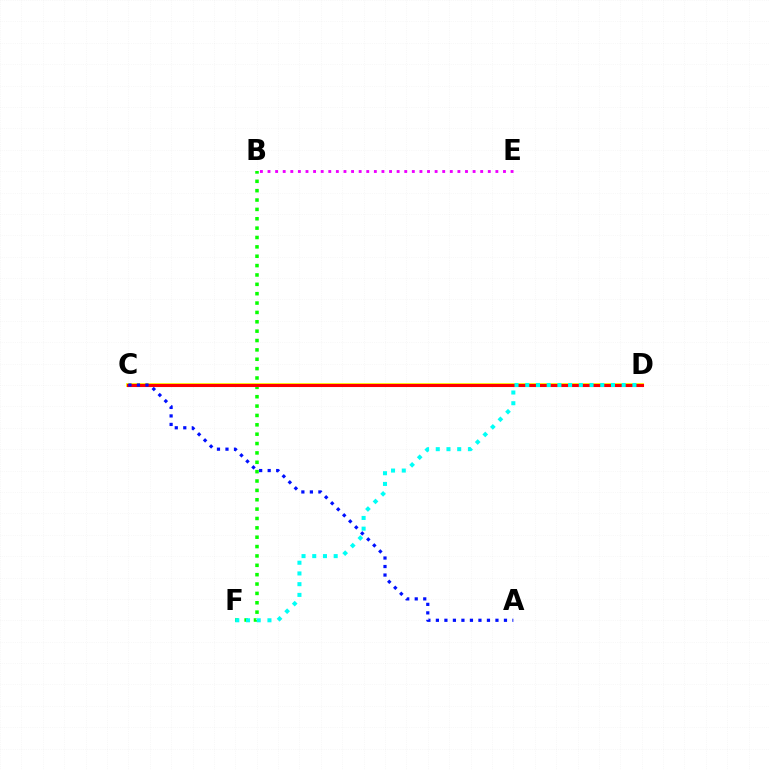{('B', 'F'): [{'color': '#08ff00', 'line_style': 'dotted', 'thickness': 2.54}], ('B', 'E'): [{'color': '#ee00ff', 'line_style': 'dotted', 'thickness': 2.06}], ('C', 'D'): [{'color': '#fcf500', 'line_style': 'solid', 'thickness': 2.73}, {'color': '#ff0000', 'line_style': 'solid', 'thickness': 2.22}], ('A', 'C'): [{'color': '#0010ff', 'line_style': 'dotted', 'thickness': 2.31}], ('D', 'F'): [{'color': '#00fff6', 'line_style': 'dotted', 'thickness': 2.91}]}